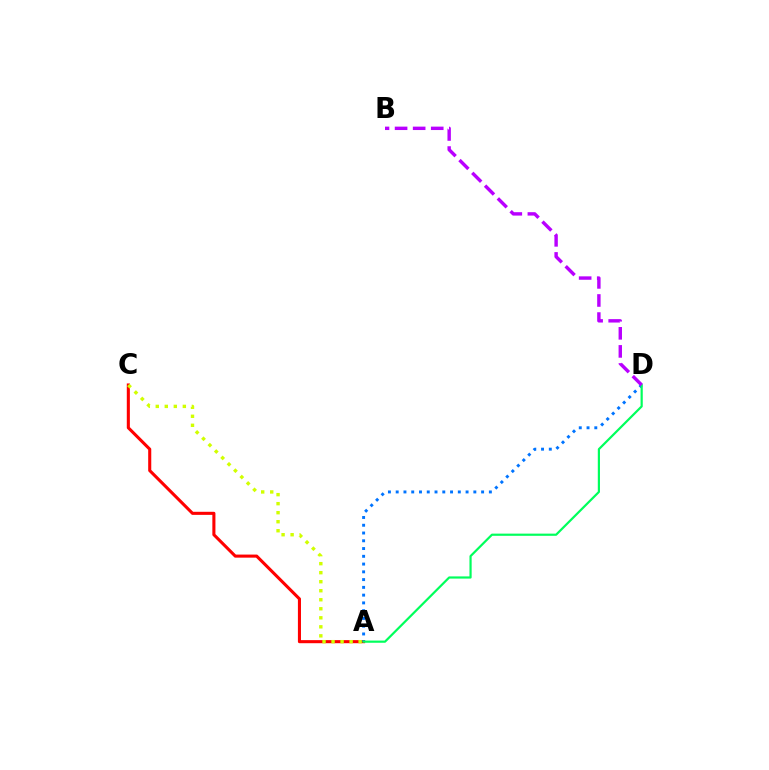{('A', 'C'): [{'color': '#ff0000', 'line_style': 'solid', 'thickness': 2.22}, {'color': '#d1ff00', 'line_style': 'dotted', 'thickness': 2.45}], ('A', 'D'): [{'color': '#0074ff', 'line_style': 'dotted', 'thickness': 2.11}, {'color': '#00ff5c', 'line_style': 'solid', 'thickness': 1.58}], ('B', 'D'): [{'color': '#b900ff', 'line_style': 'dashed', 'thickness': 2.46}]}